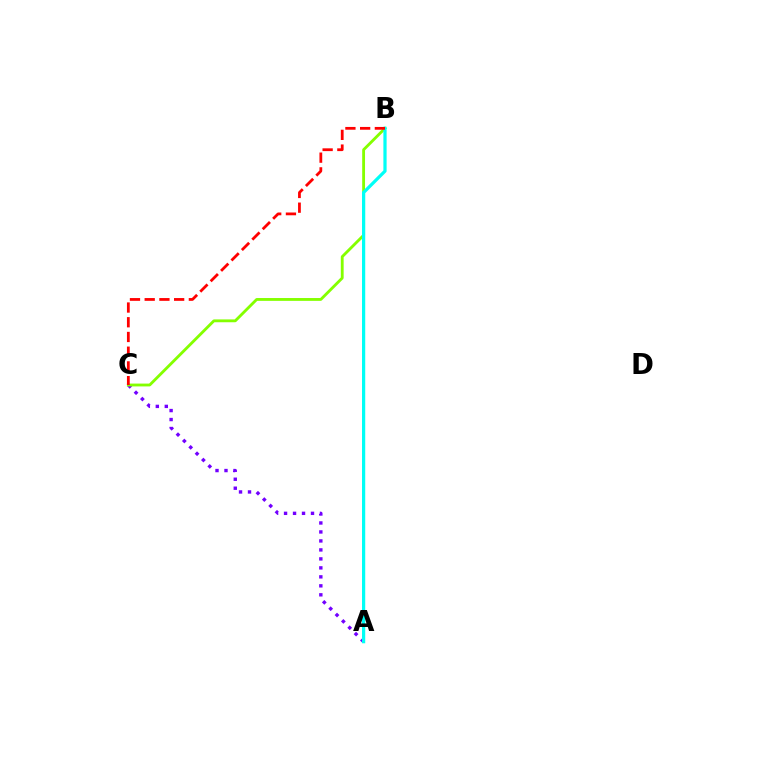{('A', 'C'): [{'color': '#7200ff', 'line_style': 'dotted', 'thickness': 2.44}], ('B', 'C'): [{'color': '#84ff00', 'line_style': 'solid', 'thickness': 2.04}, {'color': '#ff0000', 'line_style': 'dashed', 'thickness': 2.0}], ('A', 'B'): [{'color': '#00fff6', 'line_style': 'solid', 'thickness': 2.32}]}